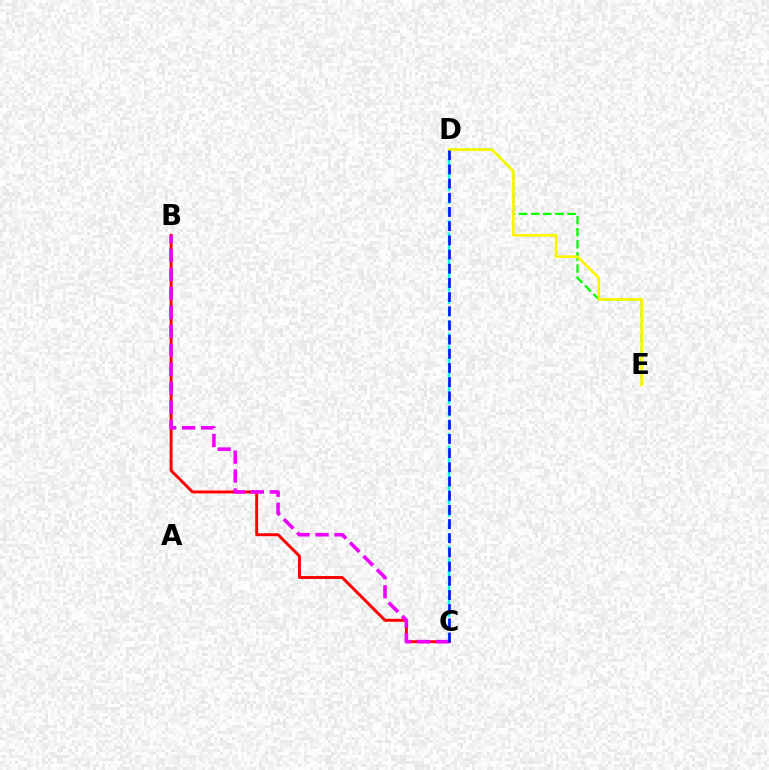{('D', 'E'): [{'color': '#08ff00', 'line_style': 'dashed', 'thickness': 1.65}, {'color': '#fcf500', 'line_style': 'solid', 'thickness': 1.9}], ('B', 'C'): [{'color': '#ff0000', 'line_style': 'solid', 'thickness': 2.1}, {'color': '#ee00ff', 'line_style': 'dashed', 'thickness': 2.58}], ('C', 'D'): [{'color': '#00fff6', 'line_style': 'dashed', 'thickness': 1.7}, {'color': '#0010ff', 'line_style': 'dashed', 'thickness': 1.93}]}